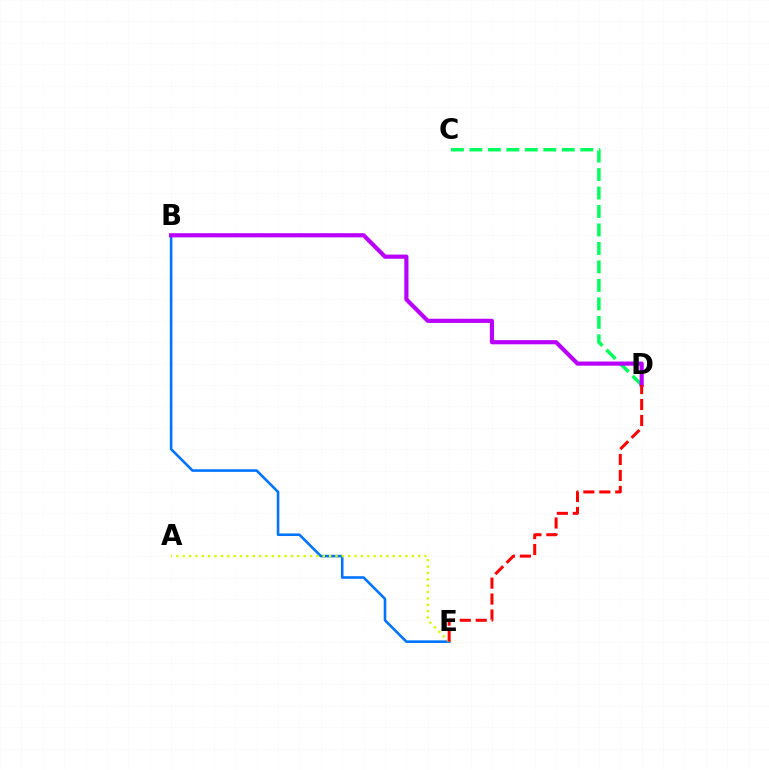{('B', 'E'): [{'color': '#0074ff', 'line_style': 'solid', 'thickness': 1.87}], ('A', 'E'): [{'color': '#d1ff00', 'line_style': 'dotted', 'thickness': 1.73}], ('C', 'D'): [{'color': '#00ff5c', 'line_style': 'dashed', 'thickness': 2.51}], ('B', 'D'): [{'color': '#b900ff', 'line_style': 'solid', 'thickness': 3.0}], ('D', 'E'): [{'color': '#ff0000', 'line_style': 'dashed', 'thickness': 2.17}]}